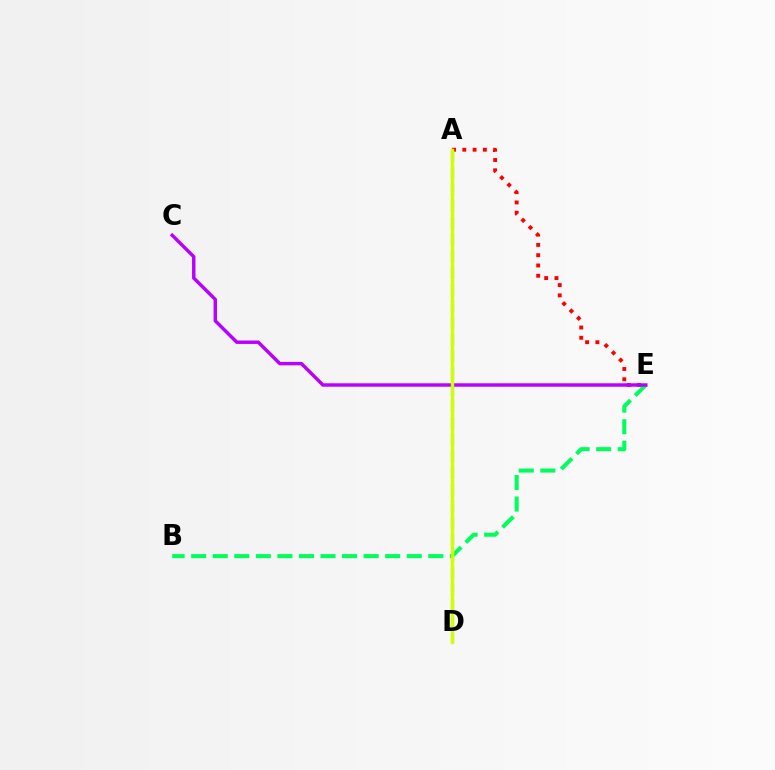{('A', 'E'): [{'color': '#ff0000', 'line_style': 'dotted', 'thickness': 2.79}], ('A', 'D'): [{'color': '#0074ff', 'line_style': 'dashed', 'thickness': 2.26}, {'color': '#d1ff00', 'line_style': 'solid', 'thickness': 2.44}], ('B', 'E'): [{'color': '#00ff5c', 'line_style': 'dashed', 'thickness': 2.93}], ('C', 'E'): [{'color': '#b900ff', 'line_style': 'solid', 'thickness': 2.47}]}